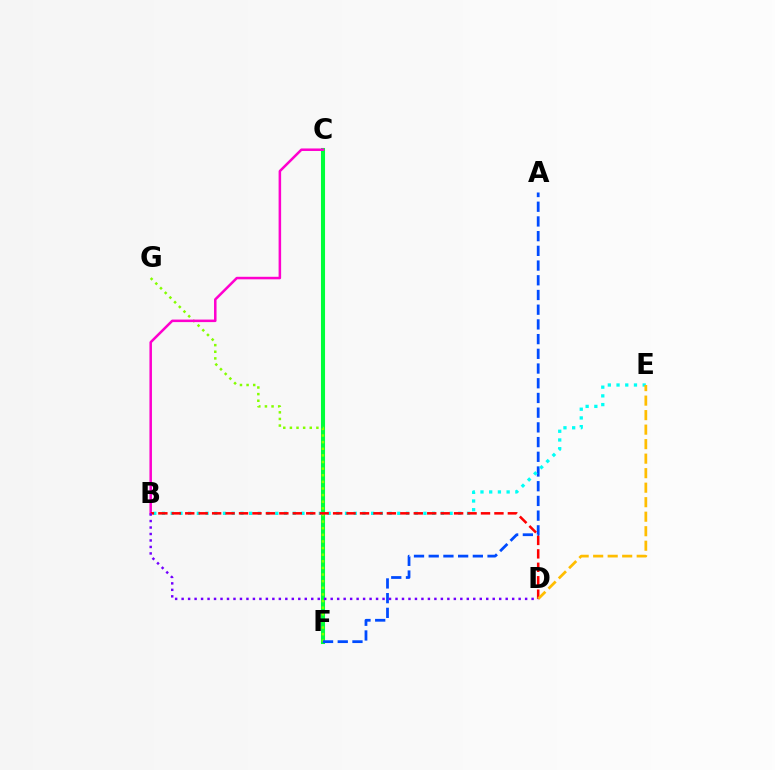{('C', 'F'): [{'color': '#00ff39', 'line_style': 'solid', 'thickness': 2.93}], ('F', 'G'): [{'color': '#84ff00', 'line_style': 'dotted', 'thickness': 1.8}], ('A', 'F'): [{'color': '#004bff', 'line_style': 'dashed', 'thickness': 2.0}], ('B', 'E'): [{'color': '#00fff6', 'line_style': 'dotted', 'thickness': 2.37}], ('B', 'C'): [{'color': '#ff00cf', 'line_style': 'solid', 'thickness': 1.82}], ('B', 'D'): [{'color': '#ff0000', 'line_style': 'dashed', 'thickness': 1.83}, {'color': '#7200ff', 'line_style': 'dotted', 'thickness': 1.76}], ('D', 'E'): [{'color': '#ffbd00', 'line_style': 'dashed', 'thickness': 1.97}]}